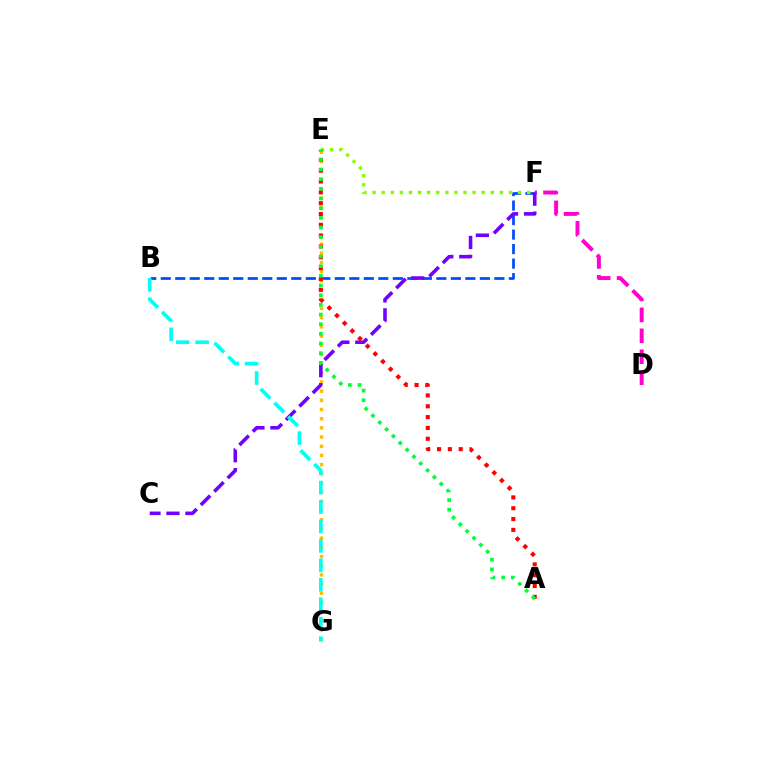{('B', 'F'): [{'color': '#004bff', 'line_style': 'dashed', 'thickness': 1.97}], ('E', 'F'): [{'color': '#84ff00', 'line_style': 'dotted', 'thickness': 2.47}], ('E', 'G'): [{'color': '#ffbd00', 'line_style': 'dotted', 'thickness': 2.5}], ('D', 'F'): [{'color': '#ff00cf', 'line_style': 'dashed', 'thickness': 2.84}], ('C', 'F'): [{'color': '#7200ff', 'line_style': 'dashed', 'thickness': 2.58}], ('A', 'E'): [{'color': '#ff0000', 'line_style': 'dotted', 'thickness': 2.94}, {'color': '#00ff39', 'line_style': 'dotted', 'thickness': 2.63}], ('B', 'G'): [{'color': '#00fff6', 'line_style': 'dashed', 'thickness': 2.64}]}